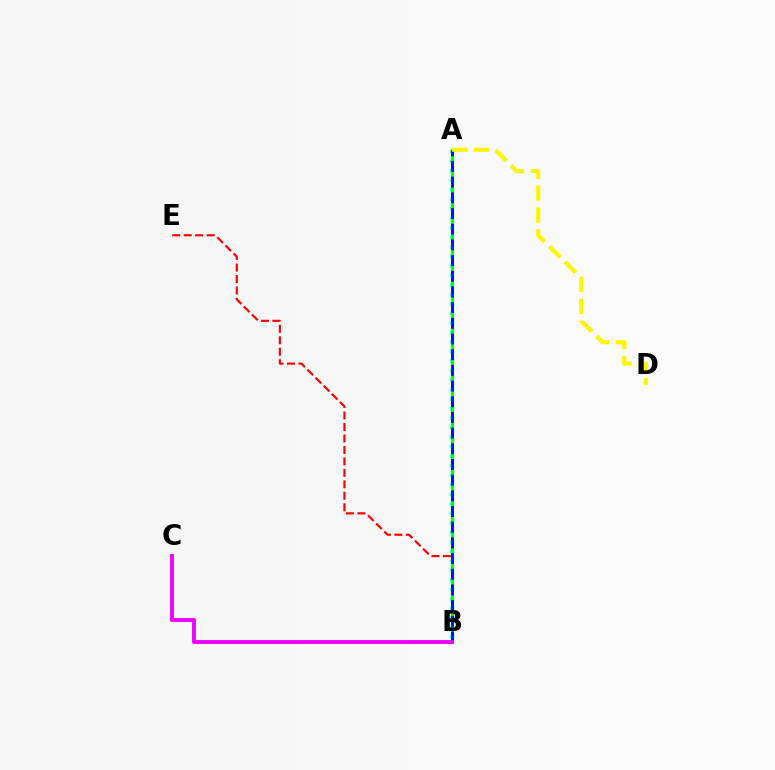{('A', 'B'): [{'color': '#00fff6', 'line_style': 'dotted', 'thickness': 2.58}, {'color': '#08ff00', 'line_style': 'solid', 'thickness': 2.31}, {'color': '#0010ff', 'line_style': 'dashed', 'thickness': 2.13}], ('B', 'E'): [{'color': '#ff0000', 'line_style': 'dashed', 'thickness': 1.56}], ('B', 'C'): [{'color': '#ee00ff', 'line_style': 'solid', 'thickness': 2.79}], ('A', 'D'): [{'color': '#fcf500', 'line_style': 'dashed', 'thickness': 2.97}]}